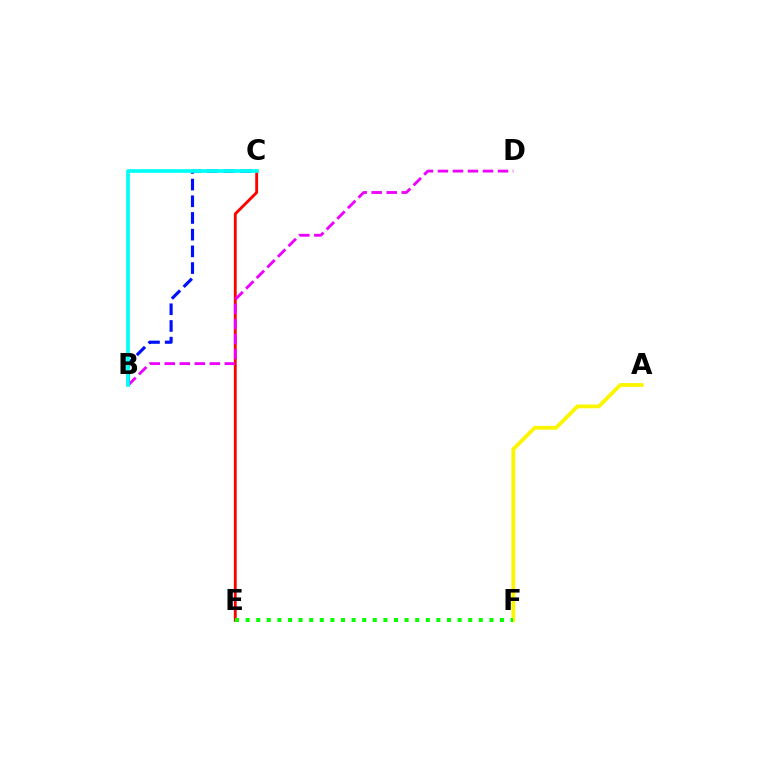{('B', 'C'): [{'color': '#0010ff', 'line_style': 'dashed', 'thickness': 2.27}, {'color': '#00fff6', 'line_style': 'solid', 'thickness': 2.65}], ('A', 'F'): [{'color': '#fcf500', 'line_style': 'solid', 'thickness': 2.74}], ('C', 'E'): [{'color': '#ff0000', 'line_style': 'solid', 'thickness': 2.06}], ('B', 'D'): [{'color': '#ee00ff', 'line_style': 'dashed', 'thickness': 2.04}], ('E', 'F'): [{'color': '#08ff00', 'line_style': 'dotted', 'thickness': 2.88}]}